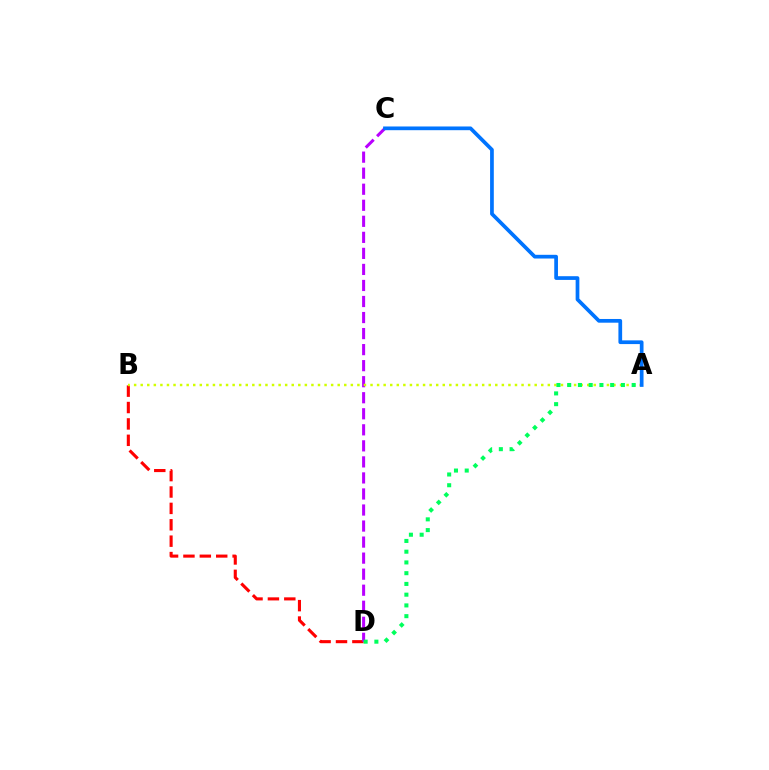{('B', 'D'): [{'color': '#ff0000', 'line_style': 'dashed', 'thickness': 2.23}], ('C', 'D'): [{'color': '#b900ff', 'line_style': 'dashed', 'thickness': 2.18}], ('A', 'B'): [{'color': '#d1ff00', 'line_style': 'dotted', 'thickness': 1.78}], ('A', 'D'): [{'color': '#00ff5c', 'line_style': 'dotted', 'thickness': 2.92}], ('A', 'C'): [{'color': '#0074ff', 'line_style': 'solid', 'thickness': 2.68}]}